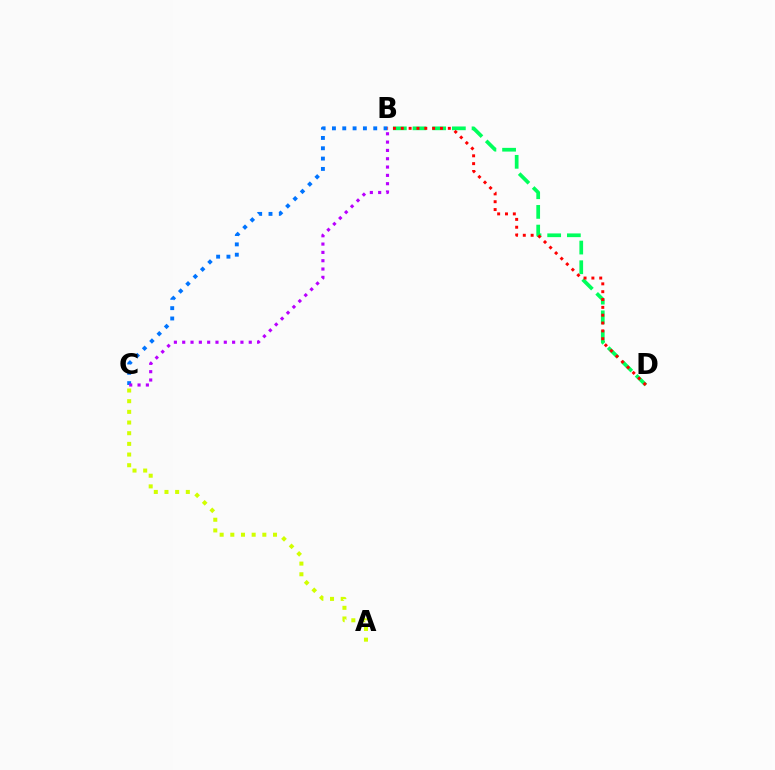{('B', 'C'): [{'color': '#0074ff', 'line_style': 'dotted', 'thickness': 2.8}, {'color': '#b900ff', 'line_style': 'dotted', 'thickness': 2.26}], ('A', 'C'): [{'color': '#d1ff00', 'line_style': 'dotted', 'thickness': 2.9}], ('B', 'D'): [{'color': '#00ff5c', 'line_style': 'dashed', 'thickness': 2.67}, {'color': '#ff0000', 'line_style': 'dotted', 'thickness': 2.13}]}